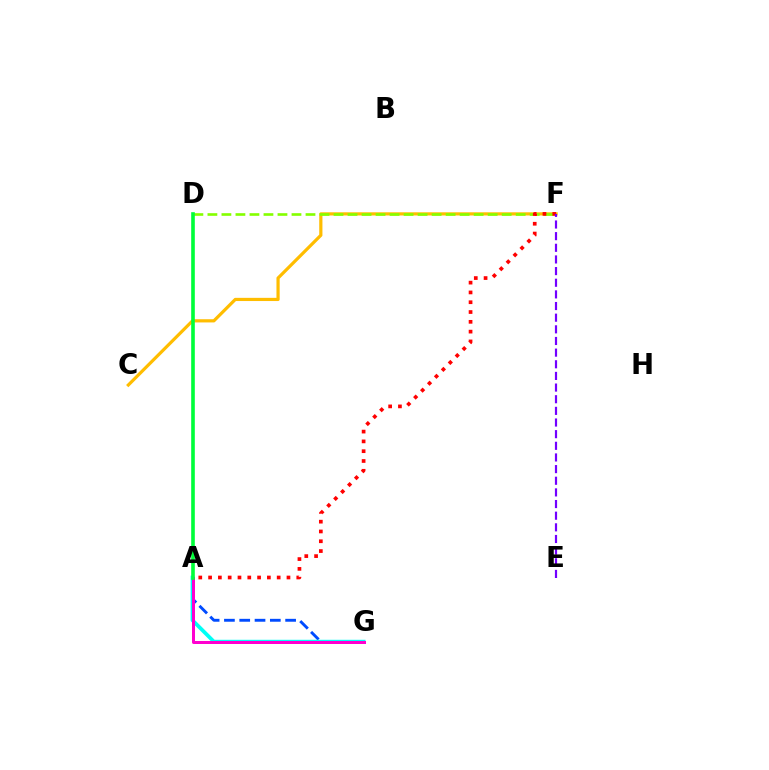{('A', 'G'): [{'color': '#004bff', 'line_style': 'dashed', 'thickness': 2.08}, {'color': '#00fff6', 'line_style': 'solid', 'thickness': 2.7}, {'color': '#ff00cf', 'line_style': 'solid', 'thickness': 2.15}], ('C', 'F'): [{'color': '#ffbd00', 'line_style': 'solid', 'thickness': 2.3}], ('D', 'F'): [{'color': '#84ff00', 'line_style': 'dashed', 'thickness': 1.9}], ('A', 'F'): [{'color': '#ff0000', 'line_style': 'dotted', 'thickness': 2.66}], ('E', 'F'): [{'color': '#7200ff', 'line_style': 'dashed', 'thickness': 1.58}], ('A', 'D'): [{'color': '#00ff39', 'line_style': 'solid', 'thickness': 2.61}]}